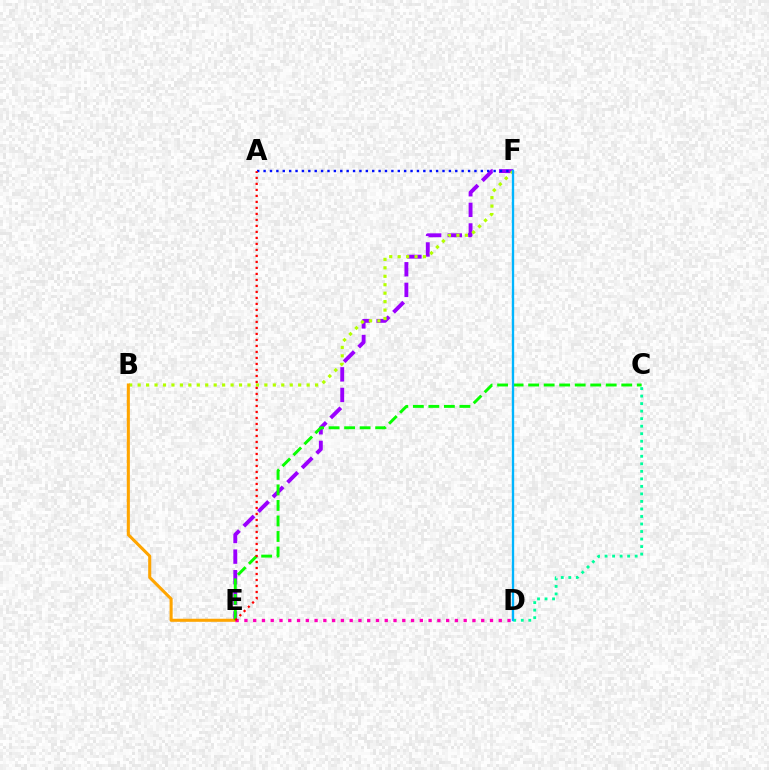{('E', 'F'): [{'color': '#9b00ff', 'line_style': 'dashed', 'thickness': 2.8}], ('C', 'D'): [{'color': '#00ff9d', 'line_style': 'dotted', 'thickness': 2.04}], ('B', 'F'): [{'color': '#b3ff00', 'line_style': 'dotted', 'thickness': 2.3}], ('B', 'E'): [{'color': '#ffa500', 'line_style': 'solid', 'thickness': 2.21}], ('A', 'F'): [{'color': '#0010ff', 'line_style': 'dotted', 'thickness': 1.74}], ('C', 'E'): [{'color': '#08ff00', 'line_style': 'dashed', 'thickness': 2.11}], ('D', 'F'): [{'color': '#00b5ff', 'line_style': 'solid', 'thickness': 1.68}], ('D', 'E'): [{'color': '#ff00bd', 'line_style': 'dotted', 'thickness': 2.38}], ('A', 'E'): [{'color': '#ff0000', 'line_style': 'dotted', 'thickness': 1.63}]}